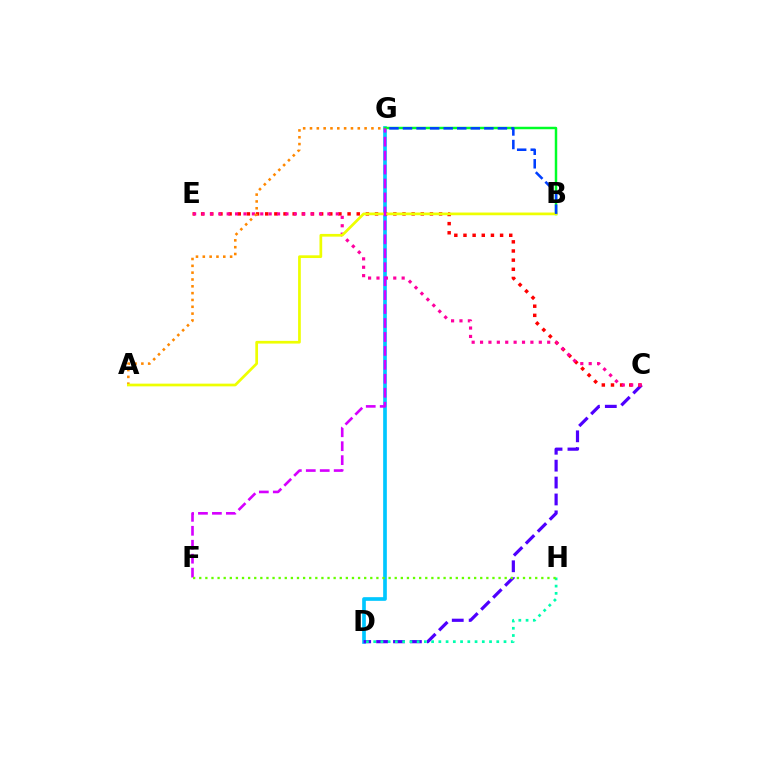{('D', 'G'): [{'color': '#00c7ff', 'line_style': 'solid', 'thickness': 2.64}], ('C', 'D'): [{'color': '#4f00ff', 'line_style': 'dashed', 'thickness': 2.3}], ('C', 'E'): [{'color': '#ff0000', 'line_style': 'dotted', 'thickness': 2.49}, {'color': '#ff00a0', 'line_style': 'dotted', 'thickness': 2.28}], ('D', 'H'): [{'color': '#00ffaf', 'line_style': 'dotted', 'thickness': 1.97}], ('B', 'G'): [{'color': '#00ff27', 'line_style': 'solid', 'thickness': 1.78}, {'color': '#003fff', 'line_style': 'dashed', 'thickness': 1.84}], ('A', 'G'): [{'color': '#ff8800', 'line_style': 'dotted', 'thickness': 1.85}], ('A', 'B'): [{'color': '#eeff00', 'line_style': 'solid', 'thickness': 1.95}], ('F', 'G'): [{'color': '#d600ff', 'line_style': 'dashed', 'thickness': 1.9}], ('F', 'H'): [{'color': '#66ff00', 'line_style': 'dotted', 'thickness': 1.66}]}